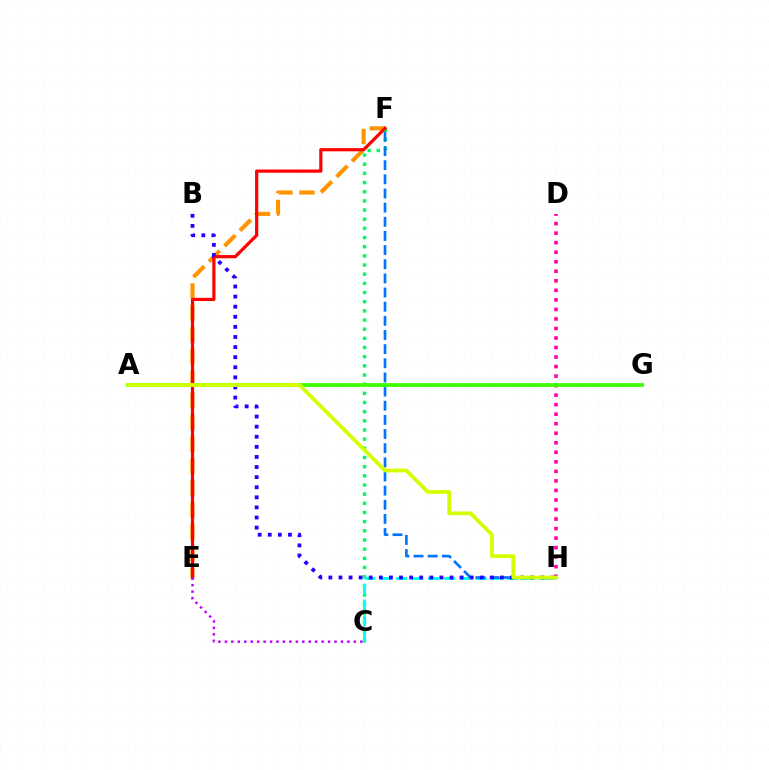{('D', 'H'): [{'color': '#ff00ac', 'line_style': 'dotted', 'thickness': 2.59}], ('E', 'F'): [{'color': '#ff9400', 'line_style': 'dashed', 'thickness': 2.98}, {'color': '#ff0000', 'line_style': 'solid', 'thickness': 2.31}], ('C', 'F'): [{'color': '#00ff5c', 'line_style': 'dotted', 'thickness': 2.49}], ('C', 'H'): [{'color': '#00fff6', 'line_style': 'dashed', 'thickness': 2.16}], ('F', 'H'): [{'color': '#0074ff', 'line_style': 'dashed', 'thickness': 1.92}], ('C', 'E'): [{'color': '#b900ff', 'line_style': 'dotted', 'thickness': 1.75}], ('B', 'H'): [{'color': '#2500ff', 'line_style': 'dotted', 'thickness': 2.74}], ('A', 'G'): [{'color': '#3dff00', 'line_style': 'solid', 'thickness': 2.71}], ('A', 'H'): [{'color': '#d1ff00', 'line_style': 'solid', 'thickness': 2.69}]}